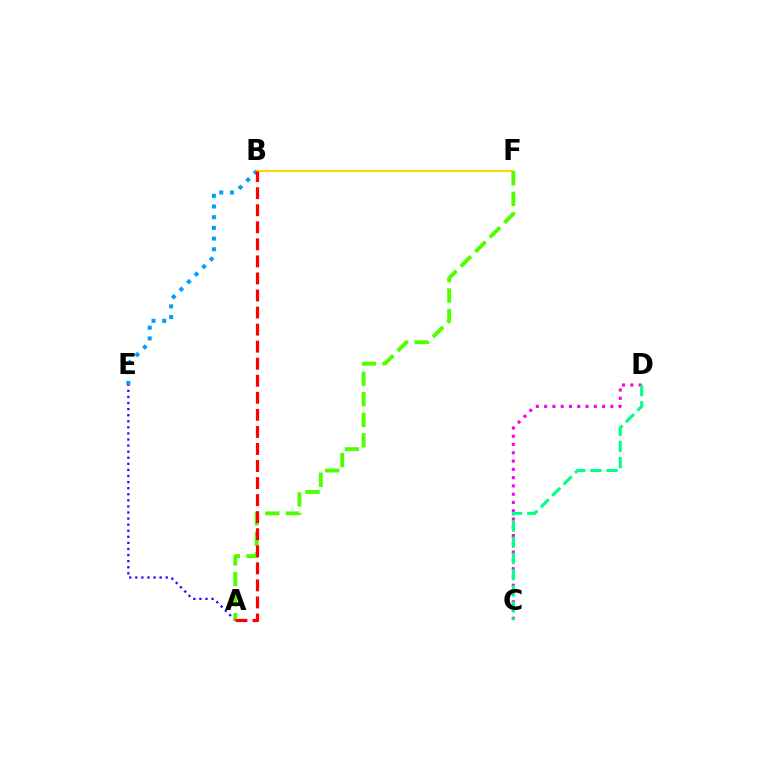{('B', 'F'): [{'color': '#ffd500', 'line_style': 'solid', 'thickness': 1.52}], ('A', 'E'): [{'color': '#3700ff', 'line_style': 'dotted', 'thickness': 1.65}], ('B', 'E'): [{'color': '#009eff', 'line_style': 'dotted', 'thickness': 2.9}], ('C', 'D'): [{'color': '#ff00ed', 'line_style': 'dotted', 'thickness': 2.25}, {'color': '#00ff86', 'line_style': 'dashed', 'thickness': 2.2}], ('A', 'F'): [{'color': '#4fff00', 'line_style': 'dashed', 'thickness': 2.79}], ('A', 'B'): [{'color': '#ff0000', 'line_style': 'dashed', 'thickness': 2.32}]}